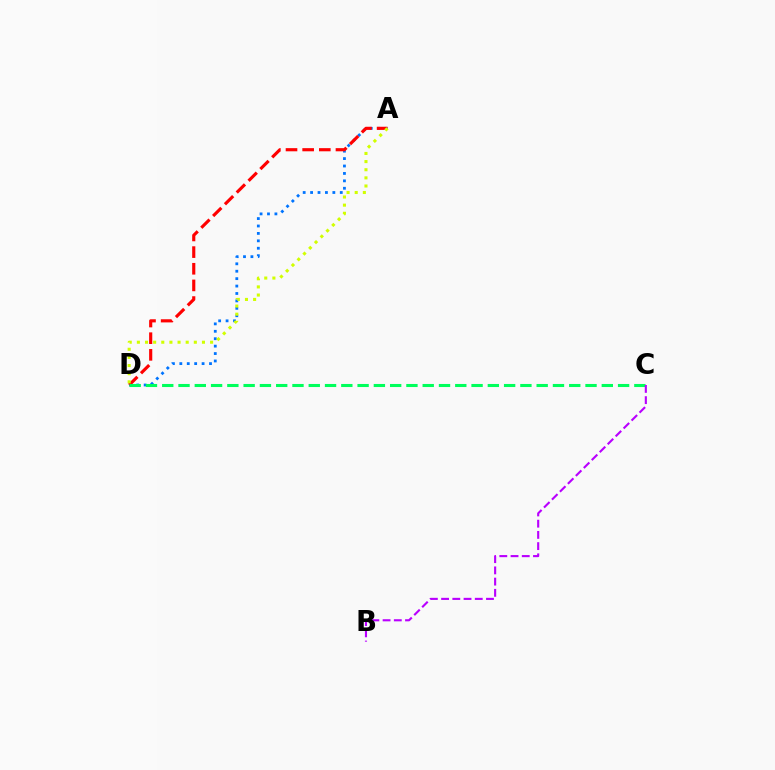{('A', 'D'): [{'color': '#0074ff', 'line_style': 'dotted', 'thickness': 2.02}, {'color': '#ff0000', 'line_style': 'dashed', 'thickness': 2.26}, {'color': '#d1ff00', 'line_style': 'dotted', 'thickness': 2.21}], ('C', 'D'): [{'color': '#00ff5c', 'line_style': 'dashed', 'thickness': 2.21}], ('B', 'C'): [{'color': '#b900ff', 'line_style': 'dashed', 'thickness': 1.52}]}